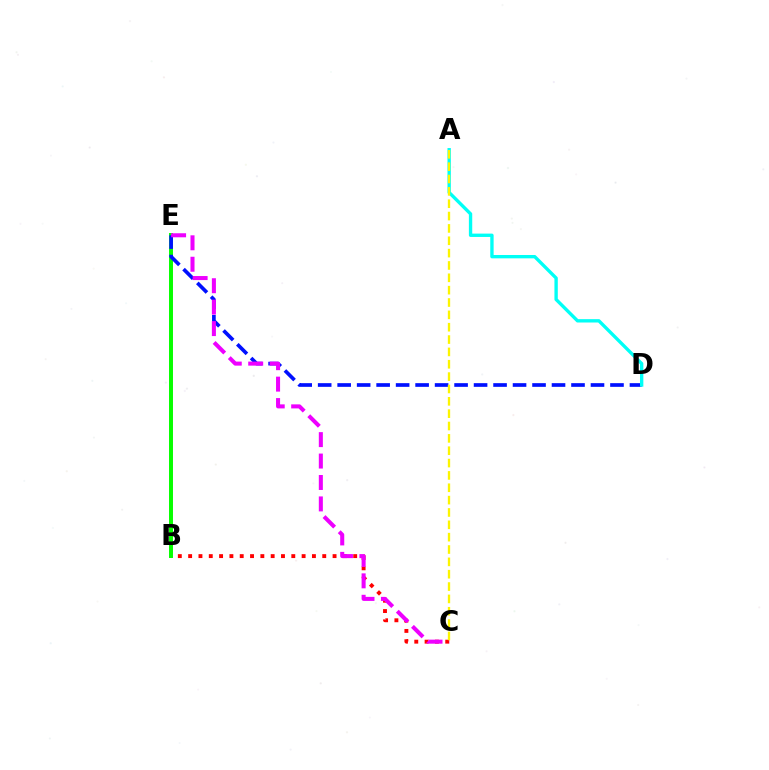{('B', 'C'): [{'color': '#ff0000', 'line_style': 'dotted', 'thickness': 2.8}], ('B', 'E'): [{'color': '#08ff00', 'line_style': 'solid', 'thickness': 2.86}], ('D', 'E'): [{'color': '#0010ff', 'line_style': 'dashed', 'thickness': 2.65}], ('C', 'E'): [{'color': '#ee00ff', 'line_style': 'dashed', 'thickness': 2.91}], ('A', 'D'): [{'color': '#00fff6', 'line_style': 'solid', 'thickness': 2.41}], ('A', 'C'): [{'color': '#fcf500', 'line_style': 'dashed', 'thickness': 1.68}]}